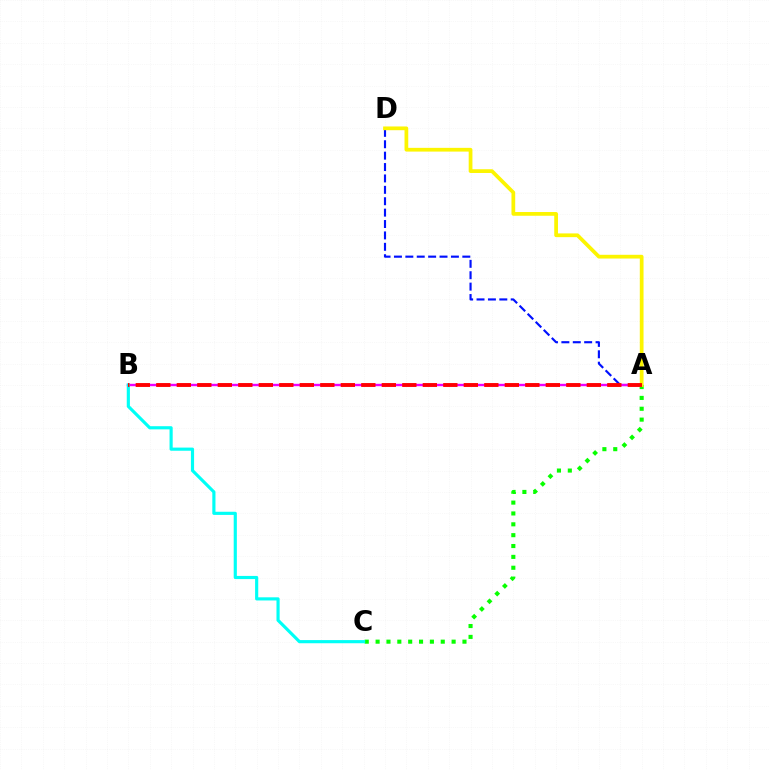{('A', 'D'): [{'color': '#0010ff', 'line_style': 'dashed', 'thickness': 1.55}, {'color': '#fcf500', 'line_style': 'solid', 'thickness': 2.69}], ('A', 'B'): [{'color': '#ee00ff', 'line_style': 'solid', 'thickness': 1.73}, {'color': '#ff0000', 'line_style': 'dashed', 'thickness': 2.78}], ('A', 'C'): [{'color': '#08ff00', 'line_style': 'dotted', 'thickness': 2.95}], ('B', 'C'): [{'color': '#00fff6', 'line_style': 'solid', 'thickness': 2.27}]}